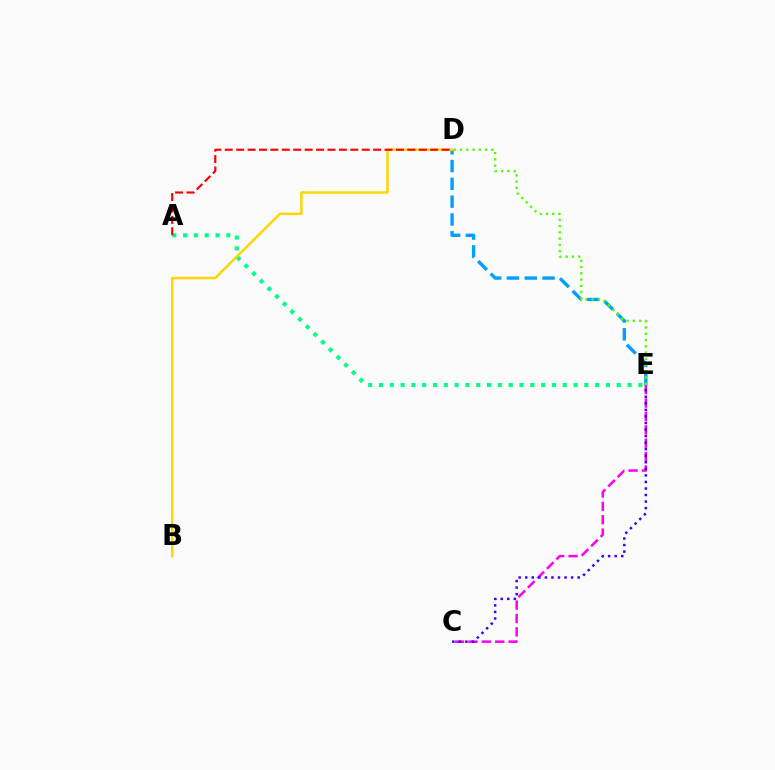{('A', 'E'): [{'color': '#00ff86', 'line_style': 'dotted', 'thickness': 2.94}], ('D', 'E'): [{'color': '#009eff', 'line_style': 'dashed', 'thickness': 2.42}, {'color': '#4fff00', 'line_style': 'dotted', 'thickness': 1.7}], ('C', 'E'): [{'color': '#ff00ed', 'line_style': 'dashed', 'thickness': 1.82}, {'color': '#3700ff', 'line_style': 'dotted', 'thickness': 1.78}], ('B', 'D'): [{'color': '#ffd500', 'line_style': 'solid', 'thickness': 1.77}], ('A', 'D'): [{'color': '#ff0000', 'line_style': 'dashed', 'thickness': 1.55}]}